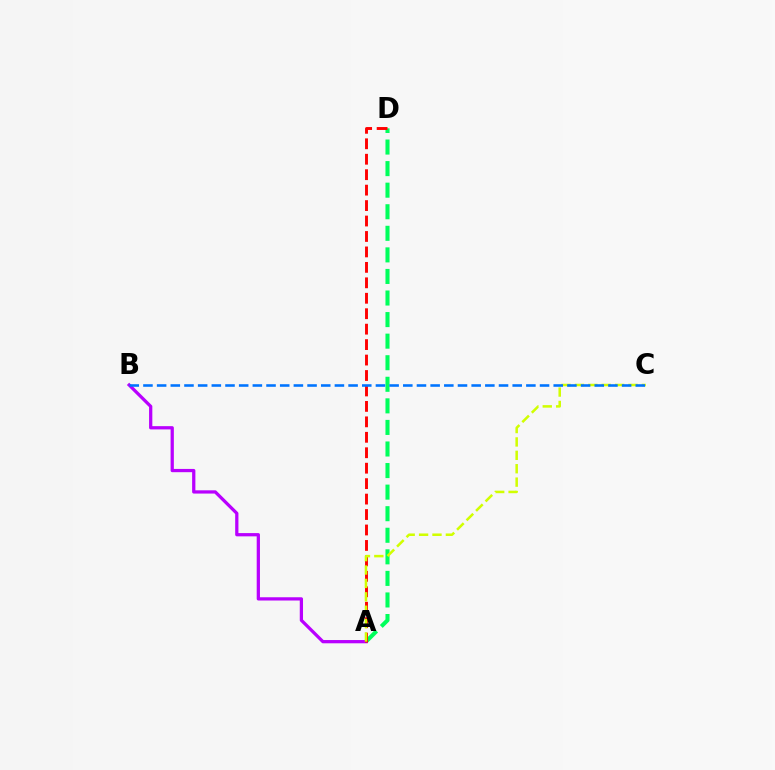{('A', 'D'): [{'color': '#00ff5c', 'line_style': 'dashed', 'thickness': 2.93}, {'color': '#ff0000', 'line_style': 'dashed', 'thickness': 2.1}], ('A', 'B'): [{'color': '#b900ff', 'line_style': 'solid', 'thickness': 2.34}], ('A', 'C'): [{'color': '#d1ff00', 'line_style': 'dashed', 'thickness': 1.82}], ('B', 'C'): [{'color': '#0074ff', 'line_style': 'dashed', 'thickness': 1.86}]}